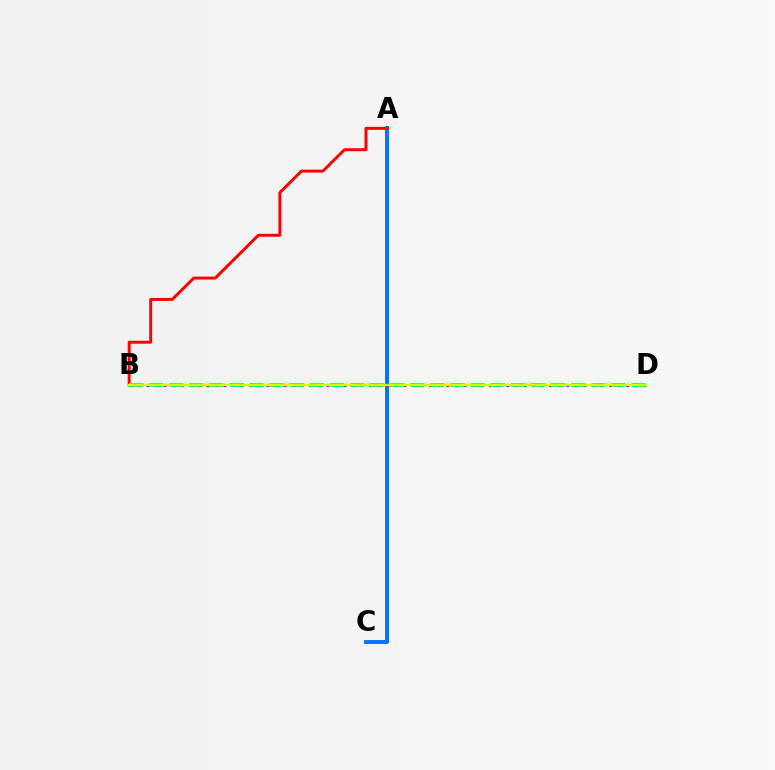{('A', 'C'): [{'color': '#0074ff', 'line_style': 'solid', 'thickness': 2.82}], ('A', 'B'): [{'color': '#ff0000', 'line_style': 'solid', 'thickness': 2.12}], ('B', 'D'): [{'color': '#b900ff', 'line_style': 'dotted', 'thickness': 2.33}, {'color': '#00ff5c', 'line_style': 'dashed', 'thickness': 2.73}, {'color': '#d1ff00', 'line_style': 'solid', 'thickness': 1.65}]}